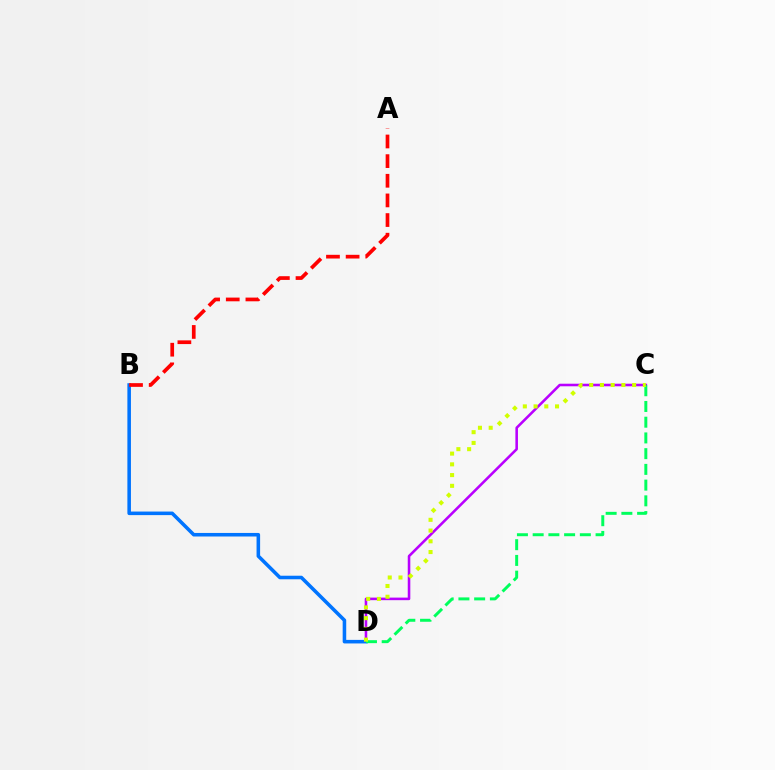{('C', 'D'): [{'color': '#b900ff', 'line_style': 'solid', 'thickness': 1.85}, {'color': '#00ff5c', 'line_style': 'dashed', 'thickness': 2.14}, {'color': '#d1ff00', 'line_style': 'dotted', 'thickness': 2.92}], ('B', 'D'): [{'color': '#0074ff', 'line_style': 'solid', 'thickness': 2.56}], ('A', 'B'): [{'color': '#ff0000', 'line_style': 'dashed', 'thickness': 2.67}]}